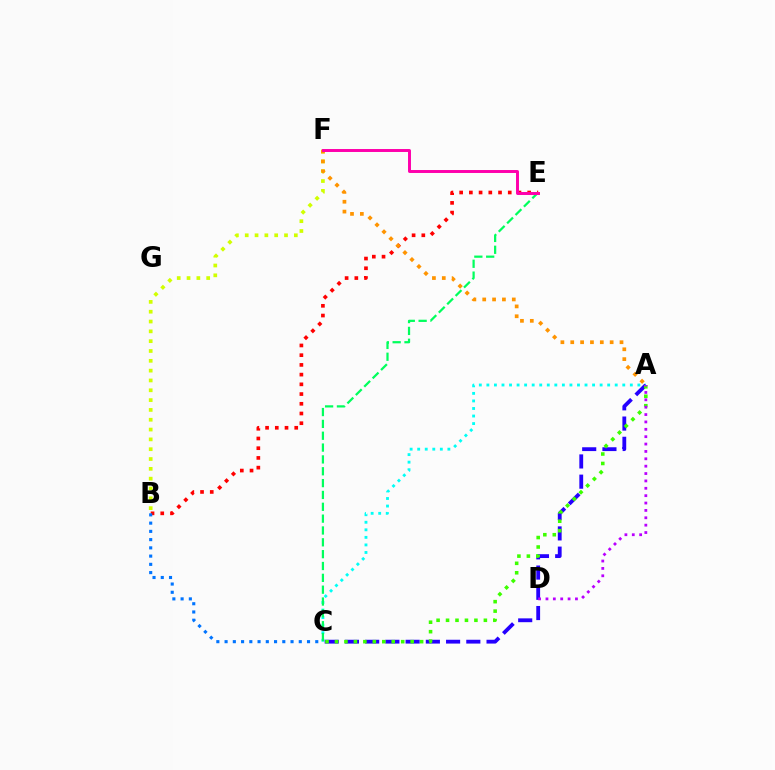{('B', 'F'): [{'color': '#d1ff00', 'line_style': 'dotted', 'thickness': 2.67}], ('A', 'C'): [{'color': '#00fff6', 'line_style': 'dotted', 'thickness': 2.05}, {'color': '#2500ff', 'line_style': 'dashed', 'thickness': 2.75}, {'color': '#3dff00', 'line_style': 'dotted', 'thickness': 2.57}], ('B', 'E'): [{'color': '#ff0000', 'line_style': 'dotted', 'thickness': 2.64}], ('A', 'F'): [{'color': '#ff9400', 'line_style': 'dotted', 'thickness': 2.68}], ('B', 'C'): [{'color': '#0074ff', 'line_style': 'dotted', 'thickness': 2.24}], ('A', 'D'): [{'color': '#b900ff', 'line_style': 'dotted', 'thickness': 2.0}], ('C', 'E'): [{'color': '#00ff5c', 'line_style': 'dashed', 'thickness': 1.61}], ('E', 'F'): [{'color': '#ff00ac', 'line_style': 'solid', 'thickness': 2.12}]}